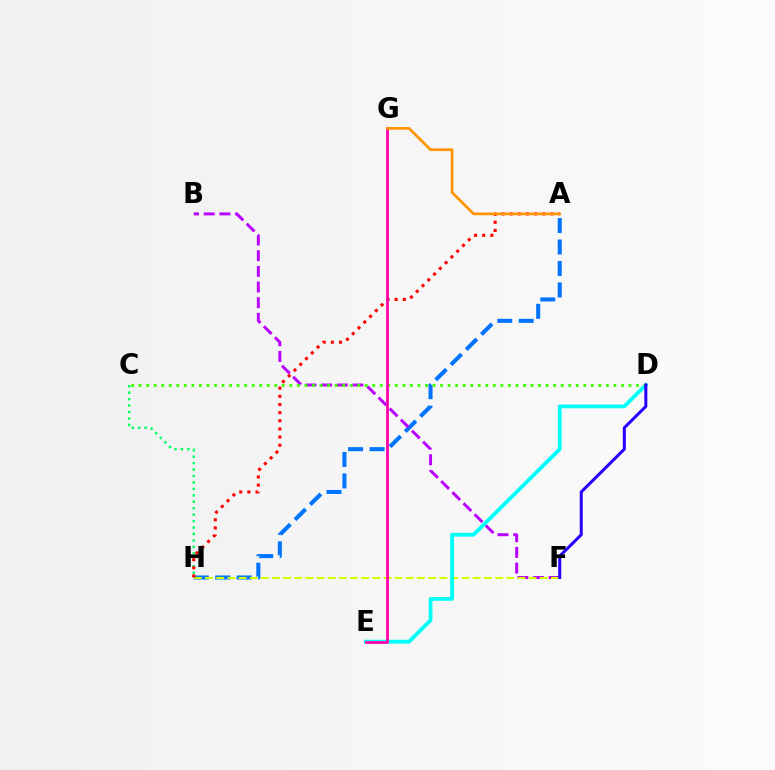{('A', 'H'): [{'color': '#0074ff', 'line_style': 'dashed', 'thickness': 2.92}, {'color': '#ff0000', 'line_style': 'dotted', 'thickness': 2.21}], ('B', 'F'): [{'color': '#b900ff', 'line_style': 'dashed', 'thickness': 2.13}], ('C', 'H'): [{'color': '#00ff5c', 'line_style': 'dotted', 'thickness': 1.75}], ('F', 'H'): [{'color': '#d1ff00', 'line_style': 'dashed', 'thickness': 1.52}], ('D', 'E'): [{'color': '#00fff6', 'line_style': 'solid', 'thickness': 2.74}], ('C', 'D'): [{'color': '#3dff00', 'line_style': 'dotted', 'thickness': 2.05}], ('D', 'F'): [{'color': '#2500ff', 'line_style': 'solid', 'thickness': 2.18}], ('E', 'G'): [{'color': '#ff00ac', 'line_style': 'solid', 'thickness': 1.97}], ('A', 'G'): [{'color': '#ff9400', 'line_style': 'solid', 'thickness': 1.95}]}